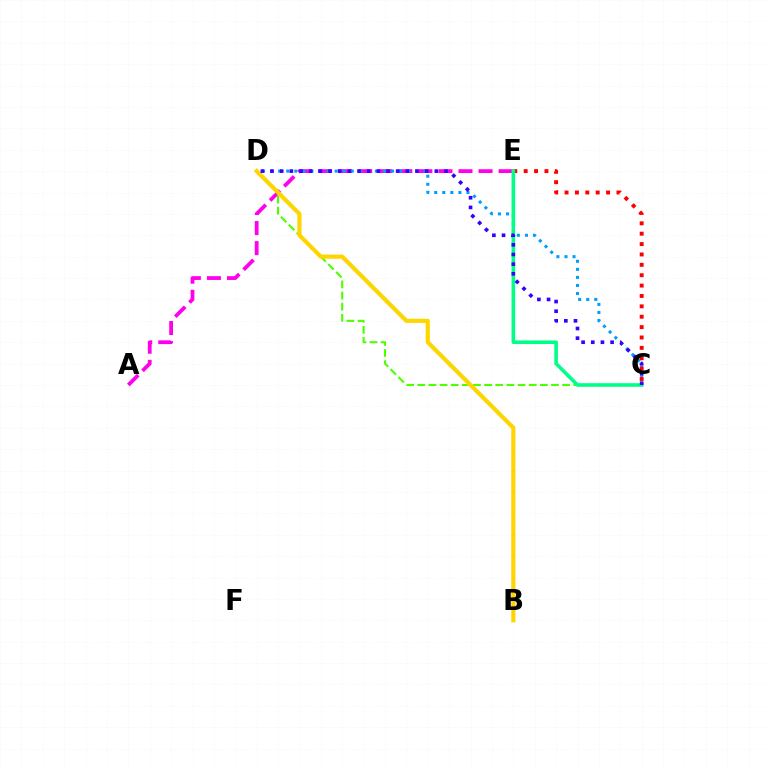{('A', 'E'): [{'color': '#ff00ed', 'line_style': 'dashed', 'thickness': 2.72}], ('C', 'D'): [{'color': '#009eff', 'line_style': 'dotted', 'thickness': 2.19}, {'color': '#4fff00', 'line_style': 'dashed', 'thickness': 1.51}, {'color': '#3700ff', 'line_style': 'dotted', 'thickness': 2.63}], ('C', 'E'): [{'color': '#ff0000', 'line_style': 'dotted', 'thickness': 2.82}, {'color': '#00ff86', 'line_style': 'solid', 'thickness': 2.59}], ('B', 'D'): [{'color': '#ffd500', 'line_style': 'solid', 'thickness': 2.99}]}